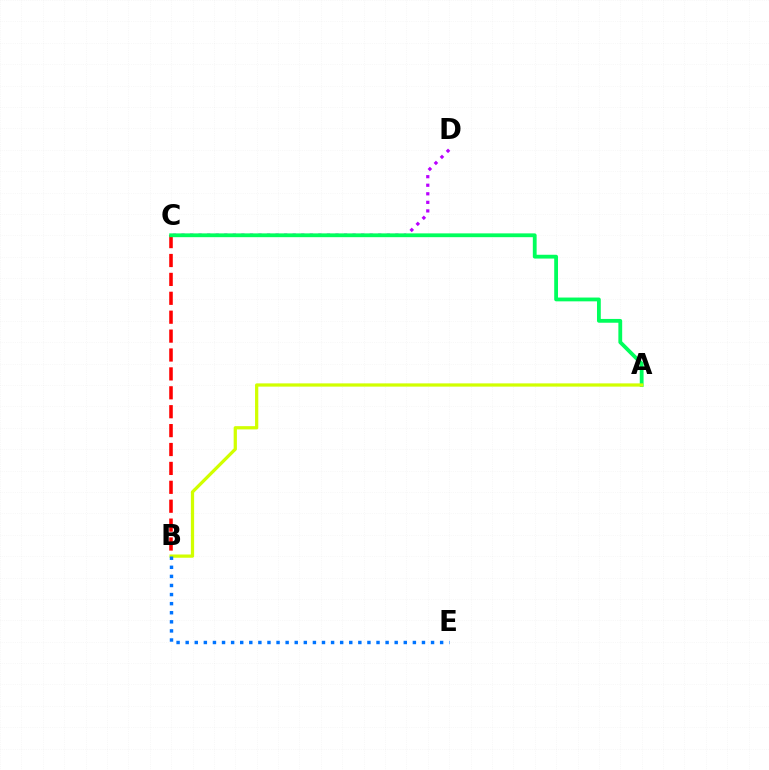{('B', 'C'): [{'color': '#ff0000', 'line_style': 'dashed', 'thickness': 2.57}], ('C', 'D'): [{'color': '#b900ff', 'line_style': 'dotted', 'thickness': 2.32}], ('A', 'C'): [{'color': '#00ff5c', 'line_style': 'solid', 'thickness': 2.74}], ('A', 'B'): [{'color': '#d1ff00', 'line_style': 'solid', 'thickness': 2.34}], ('B', 'E'): [{'color': '#0074ff', 'line_style': 'dotted', 'thickness': 2.47}]}